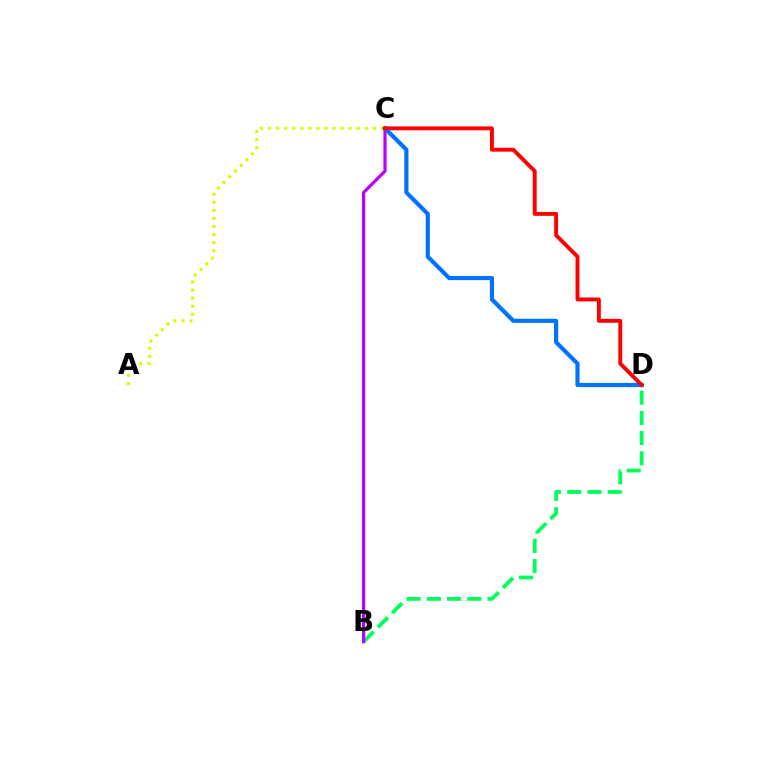{('B', 'D'): [{'color': '#00ff5c', 'line_style': 'dashed', 'thickness': 2.75}], ('B', 'C'): [{'color': '#b900ff', 'line_style': 'solid', 'thickness': 2.29}], ('A', 'C'): [{'color': '#d1ff00', 'line_style': 'dotted', 'thickness': 2.19}], ('C', 'D'): [{'color': '#0074ff', 'line_style': 'solid', 'thickness': 2.99}, {'color': '#ff0000', 'line_style': 'solid', 'thickness': 2.8}]}